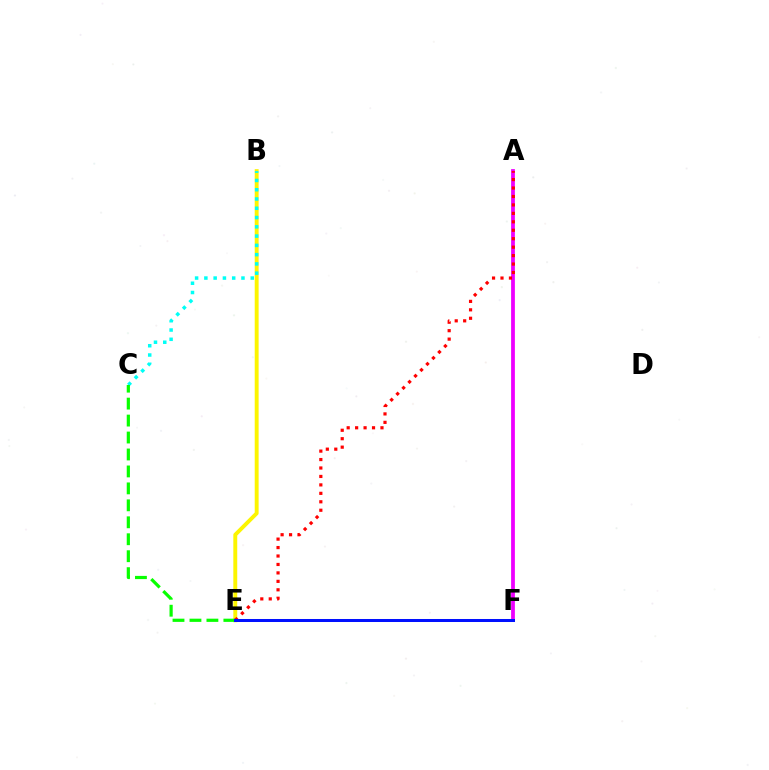{('B', 'E'): [{'color': '#fcf500', 'line_style': 'solid', 'thickness': 2.81}], ('B', 'C'): [{'color': '#00fff6', 'line_style': 'dotted', 'thickness': 2.52}], ('C', 'E'): [{'color': '#08ff00', 'line_style': 'dashed', 'thickness': 2.3}], ('A', 'F'): [{'color': '#ee00ff', 'line_style': 'solid', 'thickness': 2.71}], ('A', 'E'): [{'color': '#ff0000', 'line_style': 'dotted', 'thickness': 2.3}], ('E', 'F'): [{'color': '#0010ff', 'line_style': 'solid', 'thickness': 2.17}]}